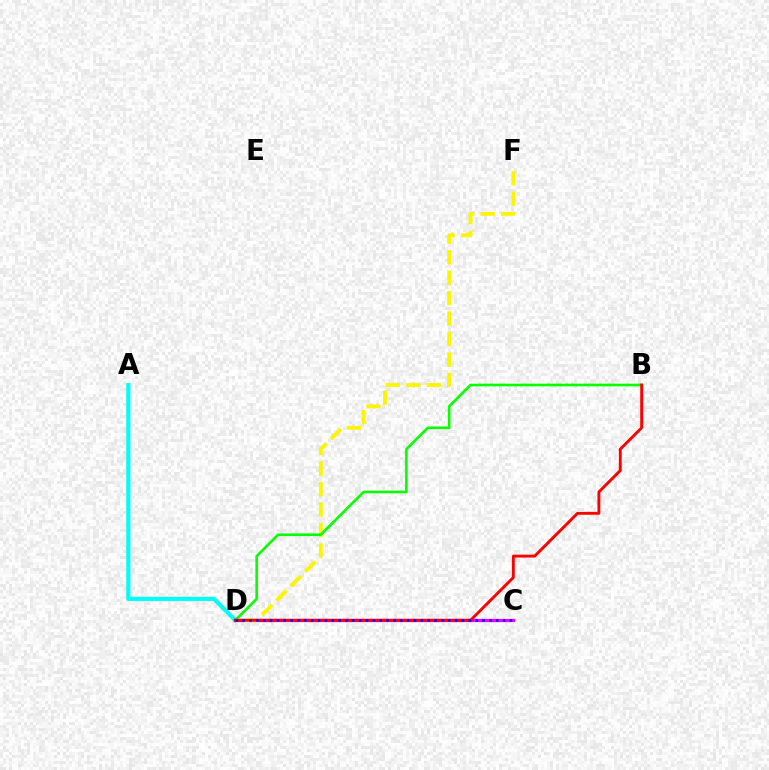{('A', 'D'): [{'color': '#00fff6', 'line_style': 'solid', 'thickness': 2.98}], ('C', 'D'): [{'color': '#ee00ff', 'line_style': 'solid', 'thickness': 2.32}, {'color': '#0010ff', 'line_style': 'dotted', 'thickness': 1.86}], ('D', 'F'): [{'color': '#fcf500', 'line_style': 'dashed', 'thickness': 2.78}], ('B', 'D'): [{'color': '#08ff00', 'line_style': 'solid', 'thickness': 1.89}, {'color': '#ff0000', 'line_style': 'solid', 'thickness': 2.09}]}